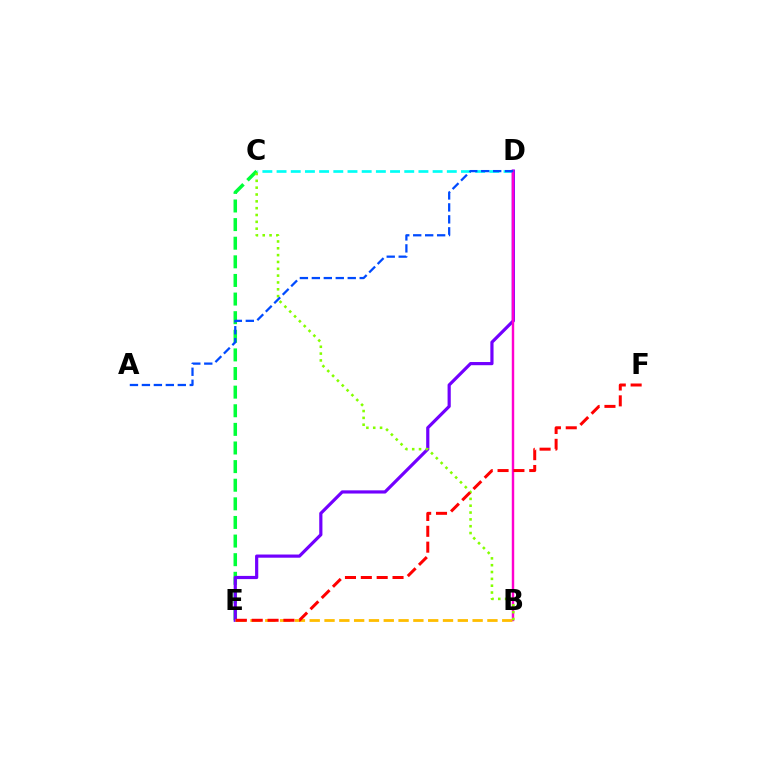{('C', 'E'): [{'color': '#00ff39', 'line_style': 'dashed', 'thickness': 2.53}], ('C', 'D'): [{'color': '#00fff6', 'line_style': 'dashed', 'thickness': 1.93}], ('D', 'E'): [{'color': '#7200ff', 'line_style': 'solid', 'thickness': 2.29}], ('B', 'D'): [{'color': '#ff00cf', 'line_style': 'solid', 'thickness': 1.75}], ('B', 'E'): [{'color': '#ffbd00', 'line_style': 'dashed', 'thickness': 2.01}], ('B', 'C'): [{'color': '#84ff00', 'line_style': 'dotted', 'thickness': 1.86}], ('A', 'D'): [{'color': '#004bff', 'line_style': 'dashed', 'thickness': 1.63}], ('E', 'F'): [{'color': '#ff0000', 'line_style': 'dashed', 'thickness': 2.15}]}